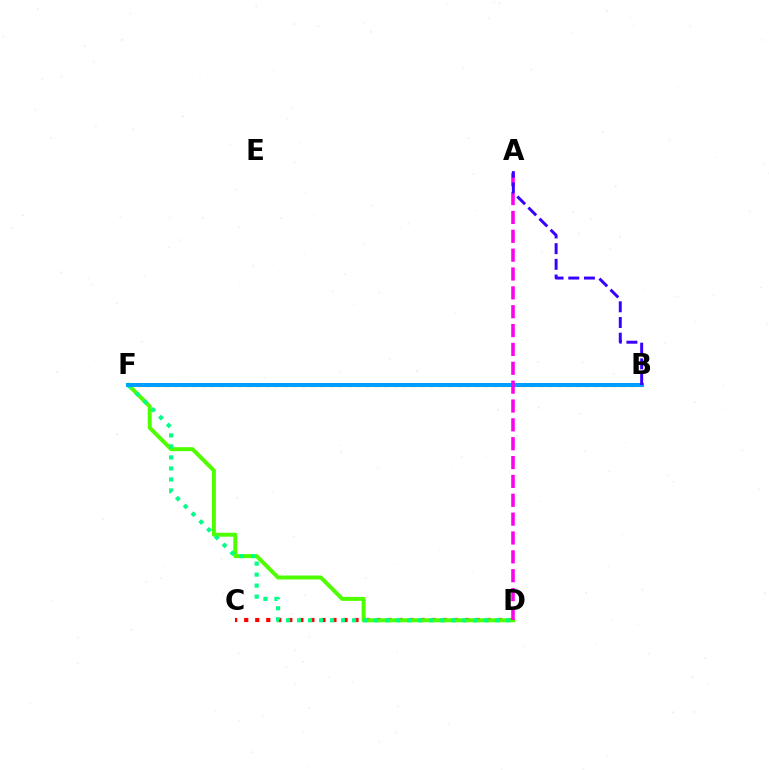{('C', 'D'): [{'color': '#ff0000', 'line_style': 'dotted', 'thickness': 3.0}], ('D', 'F'): [{'color': '#4fff00', 'line_style': 'solid', 'thickness': 2.86}, {'color': '#00ff86', 'line_style': 'dotted', 'thickness': 2.99}], ('B', 'F'): [{'color': '#ffd500', 'line_style': 'dotted', 'thickness': 2.48}, {'color': '#009eff', 'line_style': 'solid', 'thickness': 2.87}], ('A', 'D'): [{'color': '#ff00ed', 'line_style': 'dashed', 'thickness': 2.56}], ('A', 'B'): [{'color': '#3700ff', 'line_style': 'dashed', 'thickness': 2.13}]}